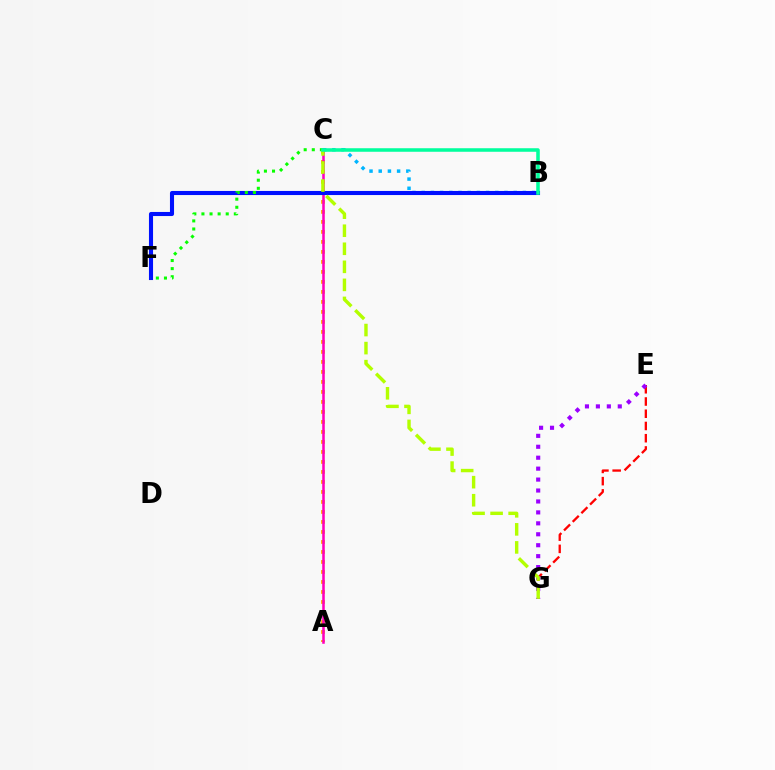{('A', 'C'): [{'color': '#ffa500', 'line_style': 'dotted', 'thickness': 2.72}, {'color': '#ff00bd', 'line_style': 'solid', 'thickness': 1.83}], ('E', 'G'): [{'color': '#ff0000', 'line_style': 'dashed', 'thickness': 1.66}, {'color': '#9b00ff', 'line_style': 'dotted', 'thickness': 2.97}], ('B', 'C'): [{'color': '#00b5ff', 'line_style': 'dotted', 'thickness': 2.5}, {'color': '#00ff9d', 'line_style': 'solid', 'thickness': 2.54}], ('B', 'F'): [{'color': '#0010ff', 'line_style': 'solid', 'thickness': 2.94}], ('C', 'F'): [{'color': '#08ff00', 'line_style': 'dotted', 'thickness': 2.2}], ('C', 'G'): [{'color': '#b3ff00', 'line_style': 'dashed', 'thickness': 2.45}]}